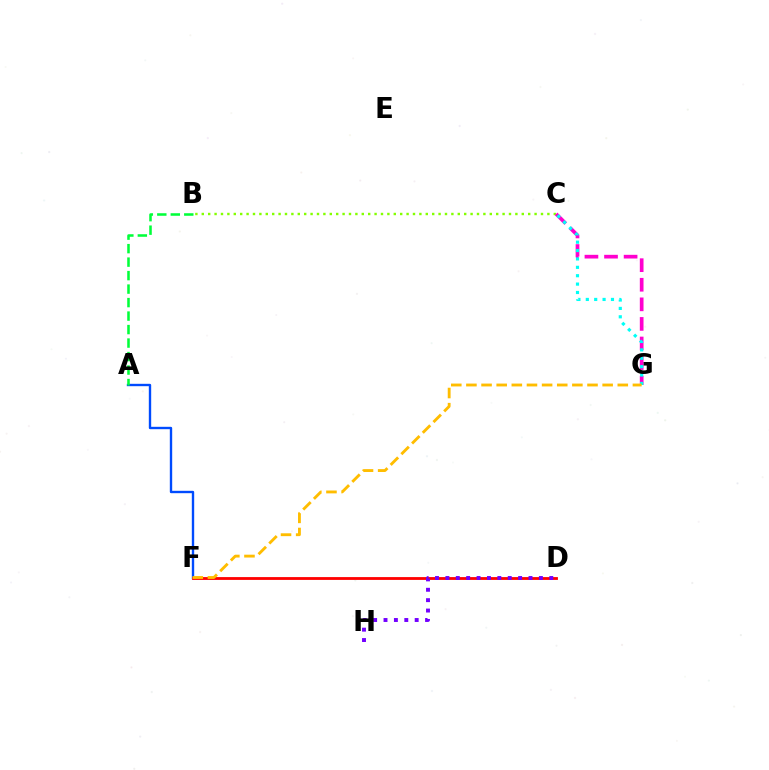{('B', 'C'): [{'color': '#84ff00', 'line_style': 'dotted', 'thickness': 1.74}], ('A', 'F'): [{'color': '#004bff', 'line_style': 'solid', 'thickness': 1.71}], ('C', 'G'): [{'color': '#ff00cf', 'line_style': 'dashed', 'thickness': 2.66}, {'color': '#00fff6', 'line_style': 'dotted', 'thickness': 2.28}], ('D', 'F'): [{'color': '#ff0000', 'line_style': 'solid', 'thickness': 2.03}], ('F', 'G'): [{'color': '#ffbd00', 'line_style': 'dashed', 'thickness': 2.06}], ('D', 'H'): [{'color': '#7200ff', 'line_style': 'dotted', 'thickness': 2.82}], ('A', 'B'): [{'color': '#00ff39', 'line_style': 'dashed', 'thickness': 1.83}]}